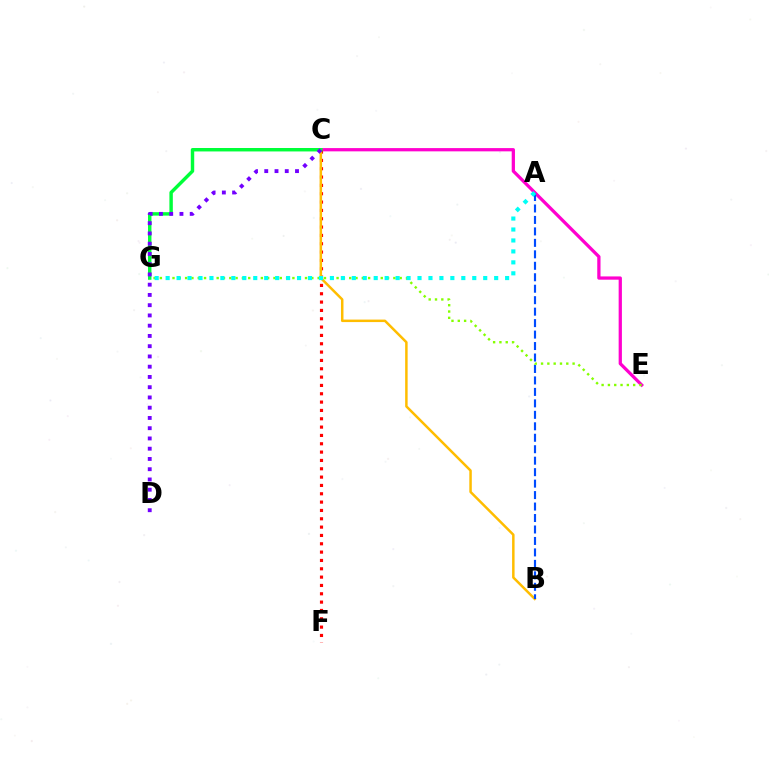{('C', 'E'): [{'color': '#ff00cf', 'line_style': 'solid', 'thickness': 2.35}], ('C', 'F'): [{'color': '#ff0000', 'line_style': 'dotted', 'thickness': 2.26}], ('B', 'C'): [{'color': '#ffbd00', 'line_style': 'solid', 'thickness': 1.79}], ('C', 'G'): [{'color': '#00ff39', 'line_style': 'solid', 'thickness': 2.47}], ('A', 'B'): [{'color': '#004bff', 'line_style': 'dashed', 'thickness': 1.56}], ('C', 'D'): [{'color': '#7200ff', 'line_style': 'dotted', 'thickness': 2.79}], ('E', 'G'): [{'color': '#84ff00', 'line_style': 'dotted', 'thickness': 1.71}], ('A', 'G'): [{'color': '#00fff6', 'line_style': 'dotted', 'thickness': 2.98}]}